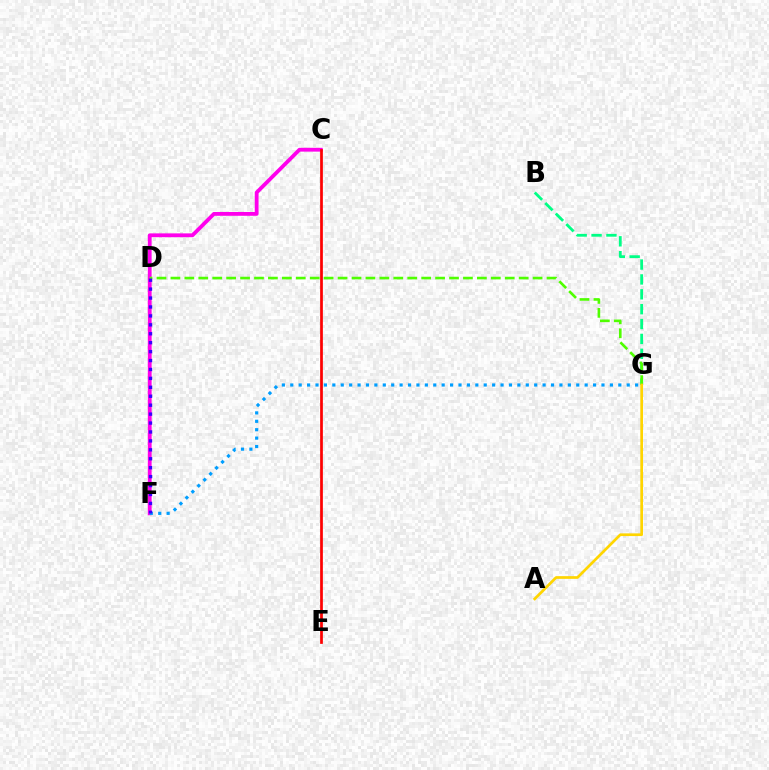{('B', 'G'): [{'color': '#00ff86', 'line_style': 'dashed', 'thickness': 2.02}], ('C', 'F'): [{'color': '#ff00ed', 'line_style': 'solid', 'thickness': 2.74}], ('D', 'G'): [{'color': '#4fff00', 'line_style': 'dashed', 'thickness': 1.89}], ('F', 'G'): [{'color': '#009eff', 'line_style': 'dotted', 'thickness': 2.29}], ('D', 'F'): [{'color': '#3700ff', 'line_style': 'dotted', 'thickness': 2.43}], ('C', 'E'): [{'color': '#ff0000', 'line_style': 'solid', 'thickness': 1.96}], ('A', 'G'): [{'color': '#ffd500', 'line_style': 'solid', 'thickness': 1.95}]}